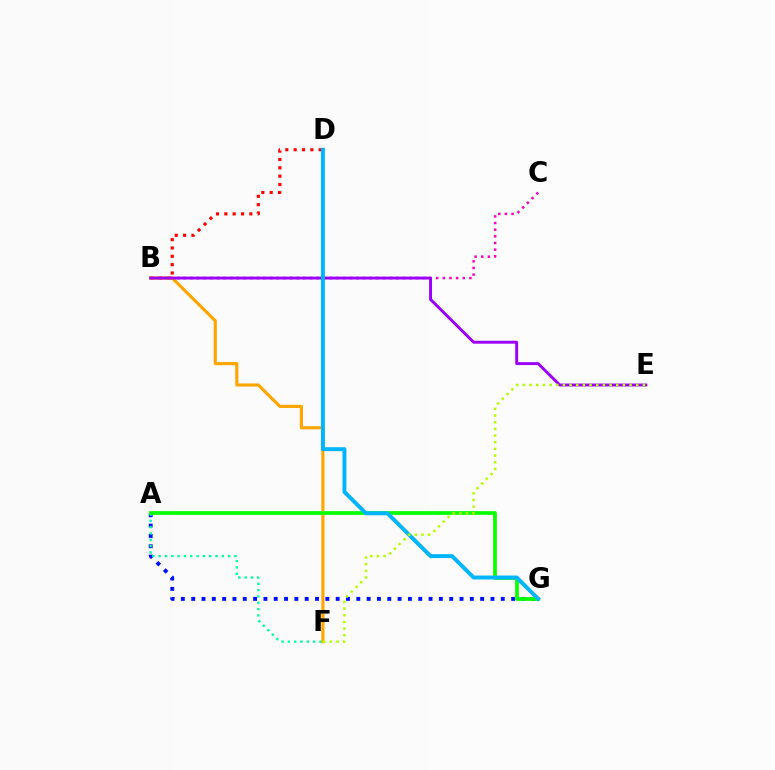{('B', 'D'): [{'color': '#ff0000', 'line_style': 'dotted', 'thickness': 2.27}], ('A', 'G'): [{'color': '#0010ff', 'line_style': 'dotted', 'thickness': 2.8}, {'color': '#08ff00', 'line_style': 'solid', 'thickness': 2.7}], ('A', 'F'): [{'color': '#00ff9d', 'line_style': 'dotted', 'thickness': 1.72}], ('B', 'C'): [{'color': '#ff00bd', 'line_style': 'dotted', 'thickness': 1.81}], ('B', 'F'): [{'color': '#ffa500', 'line_style': 'solid', 'thickness': 2.25}], ('B', 'E'): [{'color': '#9b00ff', 'line_style': 'solid', 'thickness': 2.11}], ('D', 'G'): [{'color': '#00b5ff', 'line_style': 'solid', 'thickness': 2.83}], ('E', 'F'): [{'color': '#b3ff00', 'line_style': 'dotted', 'thickness': 1.81}]}